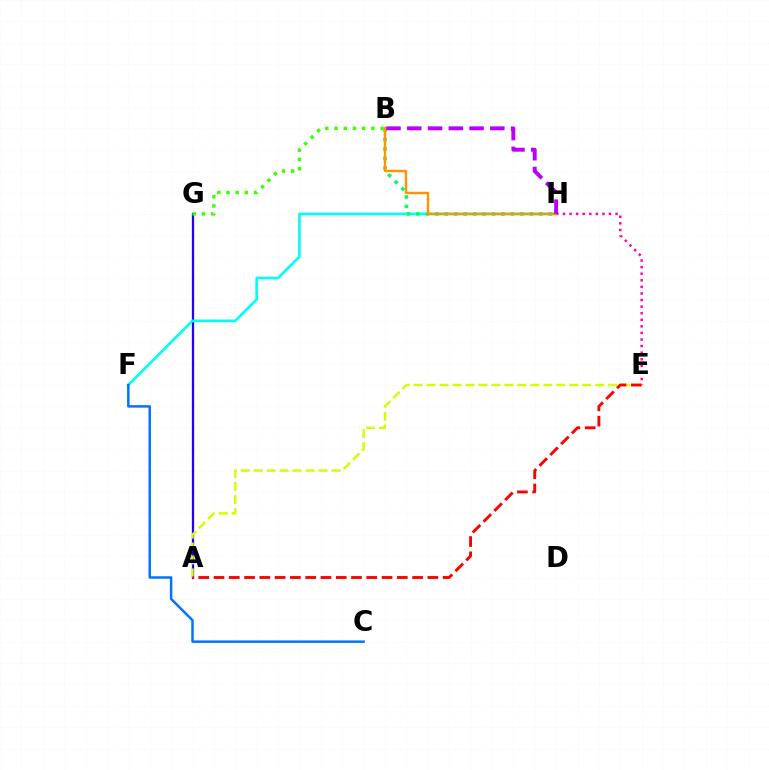{('A', 'G'): [{'color': '#2500ff', 'line_style': 'solid', 'thickness': 1.64}], ('F', 'H'): [{'color': '#00fff6', 'line_style': 'solid', 'thickness': 1.9}], ('B', 'H'): [{'color': '#00ff5c', 'line_style': 'dotted', 'thickness': 2.57}, {'color': '#ff9400', 'line_style': 'solid', 'thickness': 1.74}, {'color': '#b900ff', 'line_style': 'dashed', 'thickness': 2.82}], ('C', 'F'): [{'color': '#0074ff', 'line_style': 'solid', 'thickness': 1.79}], ('E', 'H'): [{'color': '#ff00ac', 'line_style': 'dotted', 'thickness': 1.79}], ('B', 'G'): [{'color': '#3dff00', 'line_style': 'dotted', 'thickness': 2.5}], ('A', 'E'): [{'color': '#d1ff00', 'line_style': 'dashed', 'thickness': 1.76}, {'color': '#ff0000', 'line_style': 'dashed', 'thickness': 2.08}]}